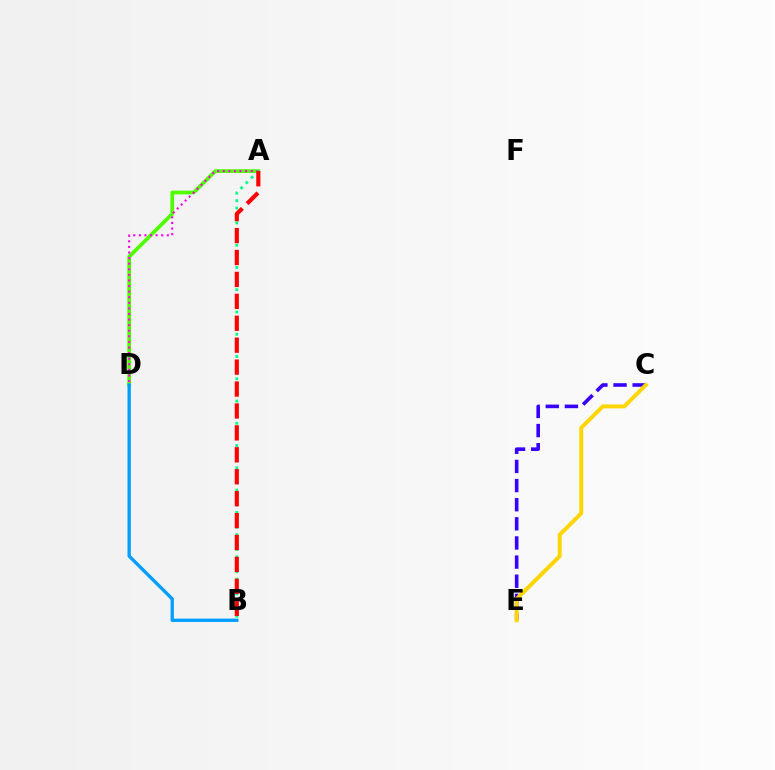{('A', 'D'): [{'color': '#4fff00', 'line_style': 'solid', 'thickness': 2.69}, {'color': '#ff00ed', 'line_style': 'dotted', 'thickness': 1.52}], ('C', 'E'): [{'color': '#3700ff', 'line_style': 'dashed', 'thickness': 2.6}, {'color': '#ffd500', 'line_style': 'solid', 'thickness': 2.83}], ('A', 'B'): [{'color': '#00ff86', 'line_style': 'dotted', 'thickness': 2.02}, {'color': '#ff0000', 'line_style': 'dashed', 'thickness': 2.98}], ('B', 'D'): [{'color': '#009eff', 'line_style': 'solid', 'thickness': 2.4}]}